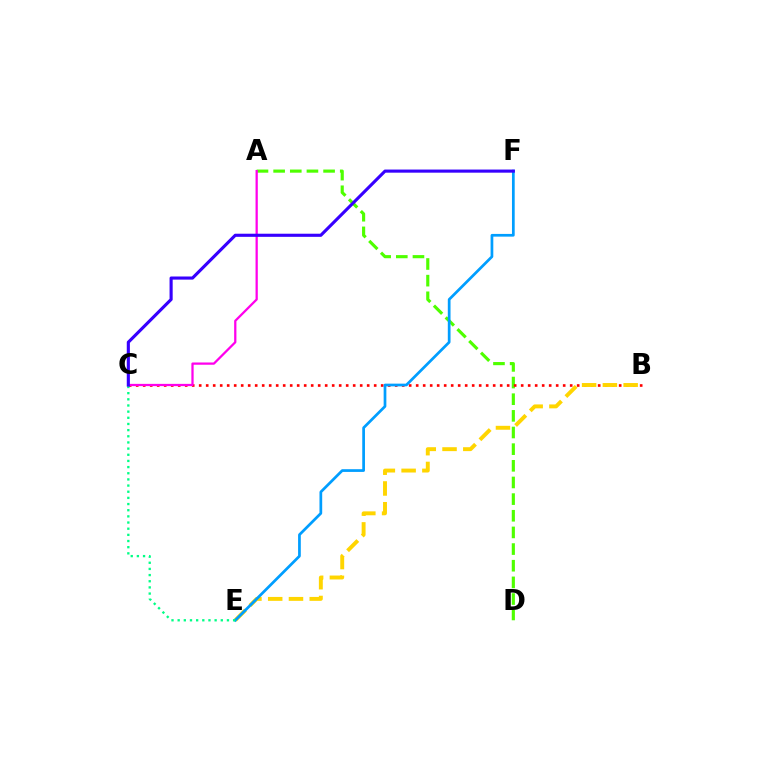{('A', 'D'): [{'color': '#4fff00', 'line_style': 'dashed', 'thickness': 2.26}], ('B', 'C'): [{'color': '#ff0000', 'line_style': 'dotted', 'thickness': 1.9}], ('B', 'E'): [{'color': '#ffd500', 'line_style': 'dashed', 'thickness': 2.82}], ('E', 'F'): [{'color': '#009eff', 'line_style': 'solid', 'thickness': 1.96}], ('C', 'E'): [{'color': '#00ff86', 'line_style': 'dotted', 'thickness': 1.67}], ('A', 'C'): [{'color': '#ff00ed', 'line_style': 'solid', 'thickness': 1.63}], ('C', 'F'): [{'color': '#3700ff', 'line_style': 'solid', 'thickness': 2.25}]}